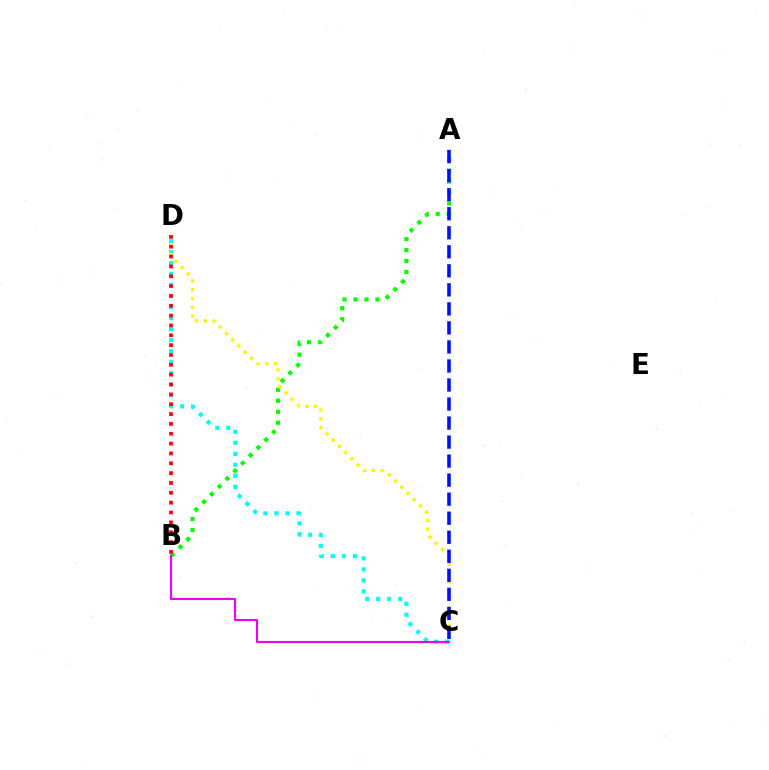{('C', 'D'): [{'color': '#00fff6', 'line_style': 'dotted', 'thickness': 2.99}, {'color': '#fcf500', 'line_style': 'dotted', 'thickness': 2.39}], ('A', 'B'): [{'color': '#08ff00', 'line_style': 'dotted', 'thickness': 2.98}], ('B', 'D'): [{'color': '#ff0000', 'line_style': 'dotted', 'thickness': 2.67}], ('B', 'C'): [{'color': '#ee00ff', 'line_style': 'solid', 'thickness': 1.54}], ('A', 'C'): [{'color': '#0010ff', 'line_style': 'dashed', 'thickness': 2.59}]}